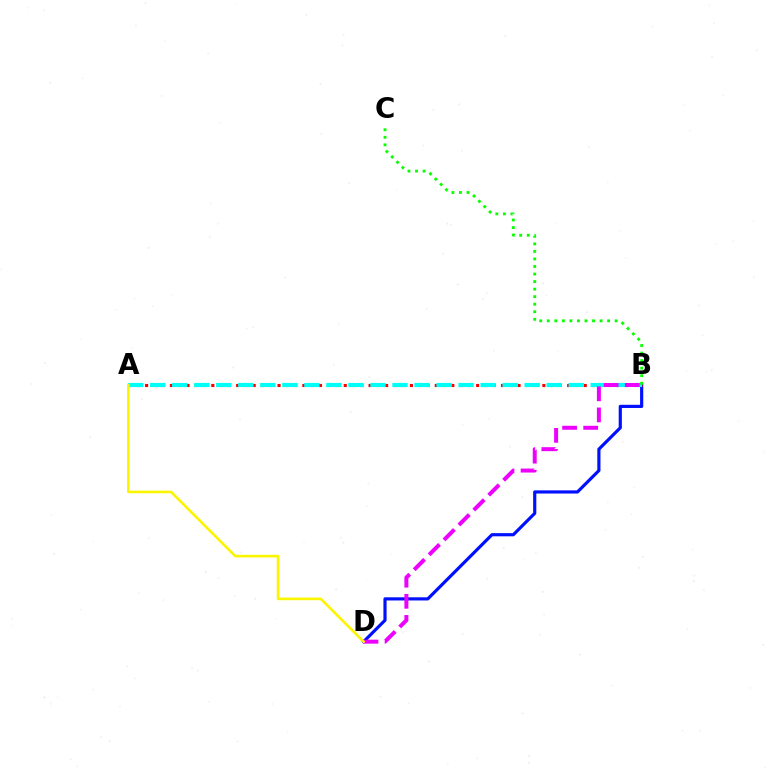{('B', 'D'): [{'color': '#0010ff', 'line_style': 'solid', 'thickness': 2.28}, {'color': '#ee00ff', 'line_style': 'dashed', 'thickness': 2.86}], ('A', 'B'): [{'color': '#ff0000', 'line_style': 'dotted', 'thickness': 2.25}, {'color': '#00fff6', 'line_style': 'dashed', 'thickness': 2.99}], ('B', 'C'): [{'color': '#08ff00', 'line_style': 'dotted', 'thickness': 2.05}], ('A', 'D'): [{'color': '#fcf500', 'line_style': 'solid', 'thickness': 1.89}]}